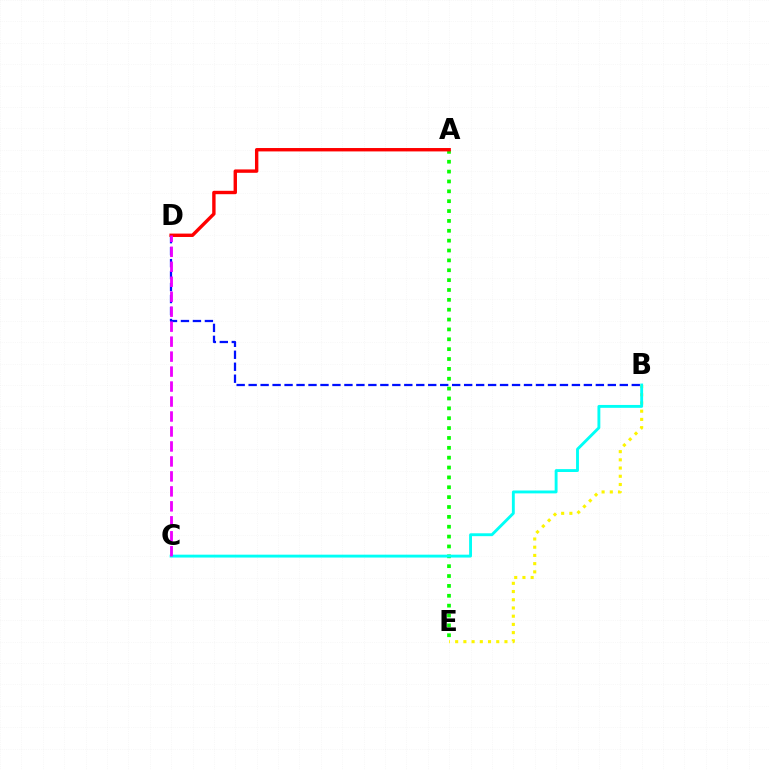{('A', 'E'): [{'color': '#08ff00', 'line_style': 'dotted', 'thickness': 2.68}], ('B', 'D'): [{'color': '#0010ff', 'line_style': 'dashed', 'thickness': 1.63}], ('A', 'D'): [{'color': '#ff0000', 'line_style': 'solid', 'thickness': 2.44}], ('B', 'E'): [{'color': '#fcf500', 'line_style': 'dotted', 'thickness': 2.23}], ('B', 'C'): [{'color': '#00fff6', 'line_style': 'solid', 'thickness': 2.07}], ('C', 'D'): [{'color': '#ee00ff', 'line_style': 'dashed', 'thickness': 2.03}]}